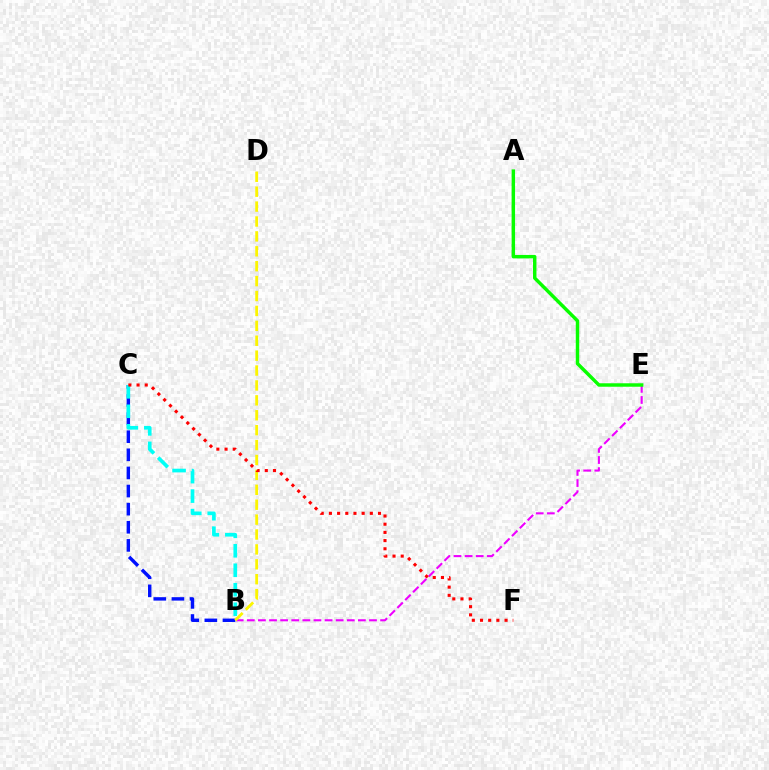{('B', 'E'): [{'color': '#ee00ff', 'line_style': 'dashed', 'thickness': 1.51}], ('B', 'C'): [{'color': '#0010ff', 'line_style': 'dashed', 'thickness': 2.46}, {'color': '#00fff6', 'line_style': 'dashed', 'thickness': 2.65}], ('B', 'D'): [{'color': '#fcf500', 'line_style': 'dashed', 'thickness': 2.02}], ('C', 'F'): [{'color': '#ff0000', 'line_style': 'dotted', 'thickness': 2.22}], ('A', 'E'): [{'color': '#08ff00', 'line_style': 'solid', 'thickness': 2.48}]}